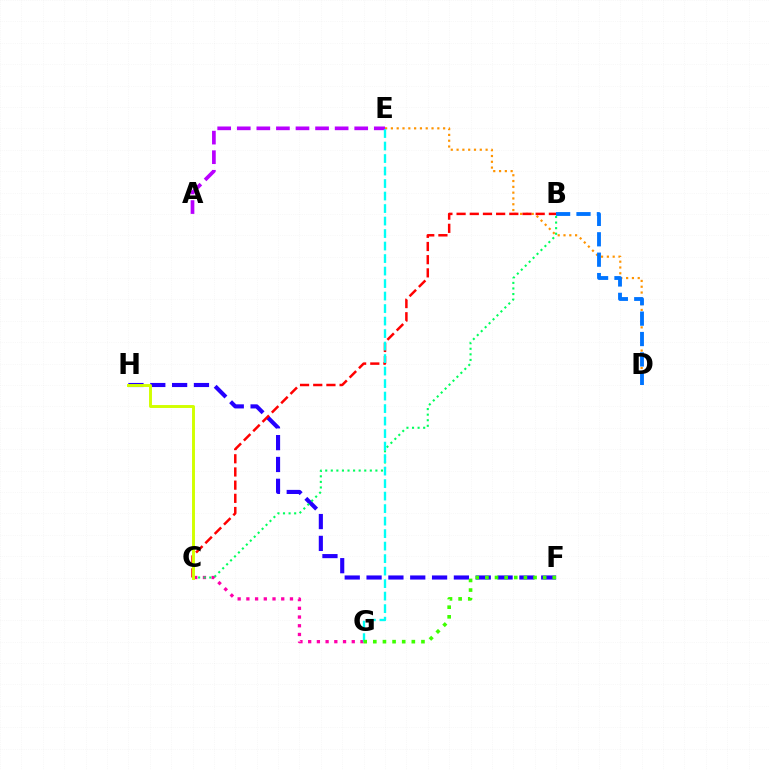{('D', 'E'): [{'color': '#ff9400', 'line_style': 'dotted', 'thickness': 1.58}], ('A', 'E'): [{'color': '#b900ff', 'line_style': 'dashed', 'thickness': 2.66}], ('F', 'H'): [{'color': '#2500ff', 'line_style': 'dashed', 'thickness': 2.97}], ('B', 'C'): [{'color': '#ff0000', 'line_style': 'dashed', 'thickness': 1.79}, {'color': '#00ff5c', 'line_style': 'dotted', 'thickness': 1.51}], ('C', 'G'): [{'color': '#ff00ac', 'line_style': 'dotted', 'thickness': 2.37}], ('B', 'D'): [{'color': '#0074ff', 'line_style': 'dashed', 'thickness': 2.77}], ('C', 'H'): [{'color': '#d1ff00', 'line_style': 'solid', 'thickness': 2.11}], ('E', 'G'): [{'color': '#00fff6', 'line_style': 'dashed', 'thickness': 1.7}], ('F', 'G'): [{'color': '#3dff00', 'line_style': 'dotted', 'thickness': 2.62}]}